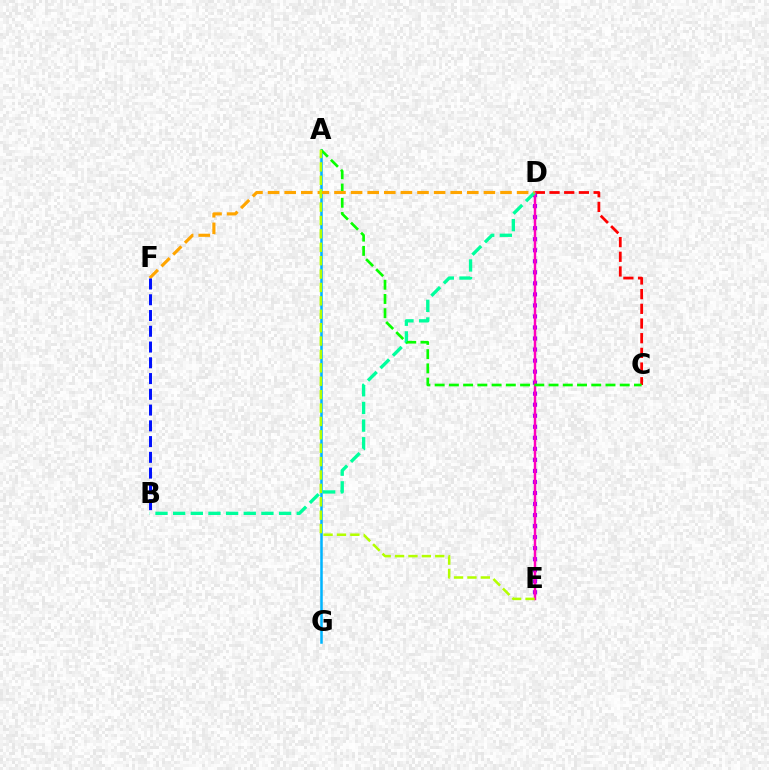{('D', 'E'): [{'color': '#9b00ff', 'line_style': 'dotted', 'thickness': 3.0}, {'color': '#ff00bd', 'line_style': 'solid', 'thickness': 1.77}], ('C', 'D'): [{'color': '#ff0000', 'line_style': 'dashed', 'thickness': 2.0}], ('A', 'G'): [{'color': '#00b5ff', 'line_style': 'solid', 'thickness': 1.82}], ('B', 'D'): [{'color': '#00ff9d', 'line_style': 'dashed', 'thickness': 2.4}], ('A', 'C'): [{'color': '#08ff00', 'line_style': 'dashed', 'thickness': 1.93}], ('D', 'F'): [{'color': '#ffa500', 'line_style': 'dashed', 'thickness': 2.26}], ('A', 'E'): [{'color': '#b3ff00', 'line_style': 'dashed', 'thickness': 1.82}], ('B', 'F'): [{'color': '#0010ff', 'line_style': 'dashed', 'thickness': 2.14}]}